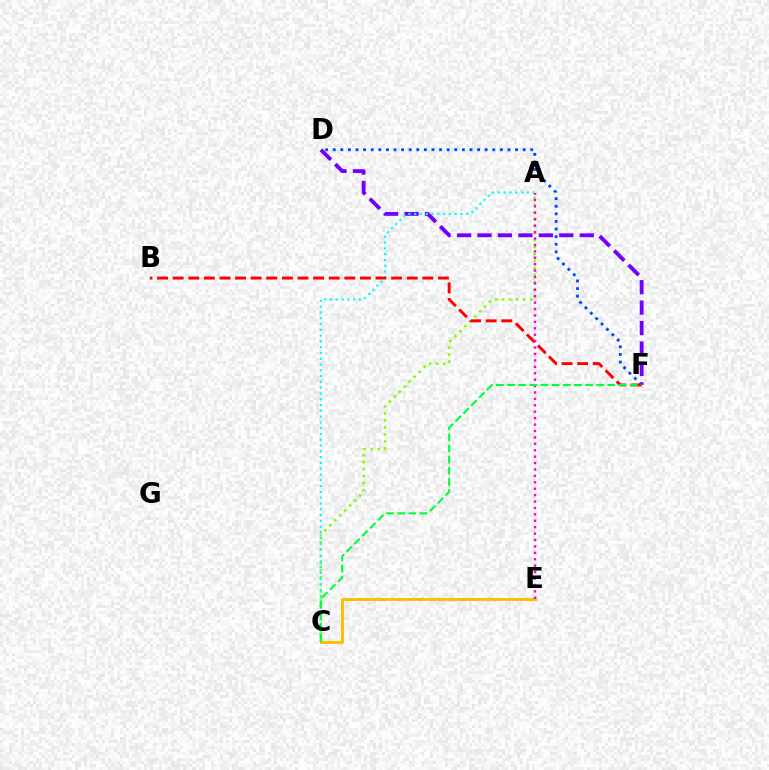{('D', 'F'): [{'color': '#7200ff', 'line_style': 'dashed', 'thickness': 2.78}, {'color': '#004bff', 'line_style': 'dotted', 'thickness': 2.06}], ('A', 'C'): [{'color': '#84ff00', 'line_style': 'dotted', 'thickness': 1.9}, {'color': '#00fff6', 'line_style': 'dotted', 'thickness': 1.57}], ('B', 'F'): [{'color': '#ff0000', 'line_style': 'dashed', 'thickness': 2.12}], ('C', 'E'): [{'color': '#ffbd00', 'line_style': 'solid', 'thickness': 2.1}], ('A', 'E'): [{'color': '#ff00cf', 'line_style': 'dotted', 'thickness': 1.74}], ('C', 'F'): [{'color': '#00ff39', 'line_style': 'dashed', 'thickness': 1.51}]}